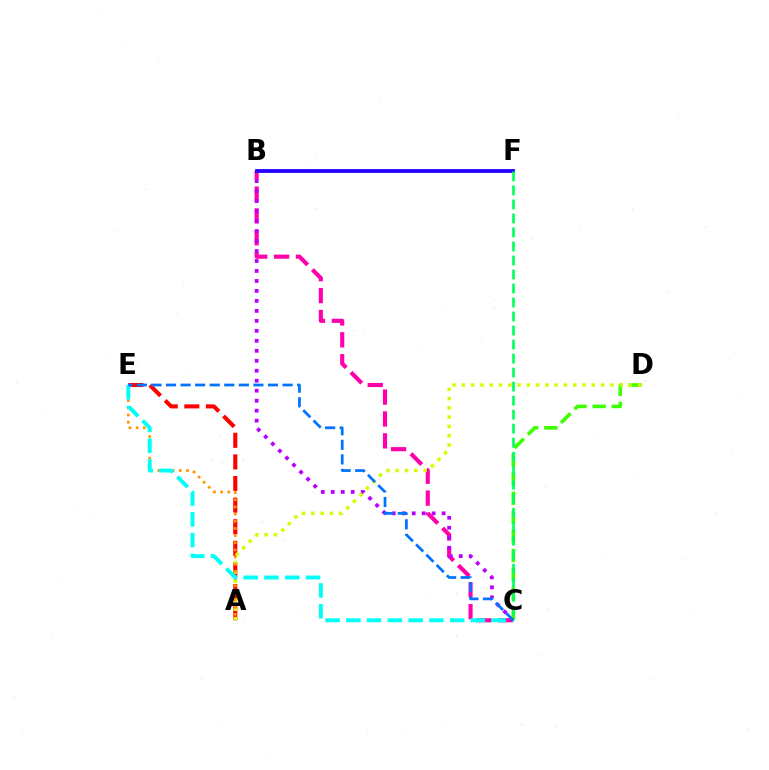{('B', 'C'): [{'color': '#ff00ac', 'line_style': 'dashed', 'thickness': 2.97}, {'color': '#b900ff', 'line_style': 'dotted', 'thickness': 2.71}], ('A', 'E'): [{'color': '#ff0000', 'line_style': 'dashed', 'thickness': 2.94}, {'color': '#ff9400', 'line_style': 'dotted', 'thickness': 1.95}], ('B', 'F'): [{'color': '#2500ff', 'line_style': 'solid', 'thickness': 2.76}], ('C', 'D'): [{'color': '#3dff00', 'line_style': 'dashed', 'thickness': 2.59}], ('A', 'D'): [{'color': '#d1ff00', 'line_style': 'dotted', 'thickness': 2.52}], ('C', 'E'): [{'color': '#00fff6', 'line_style': 'dashed', 'thickness': 2.82}, {'color': '#0074ff', 'line_style': 'dashed', 'thickness': 1.98}], ('C', 'F'): [{'color': '#00ff5c', 'line_style': 'dashed', 'thickness': 1.9}]}